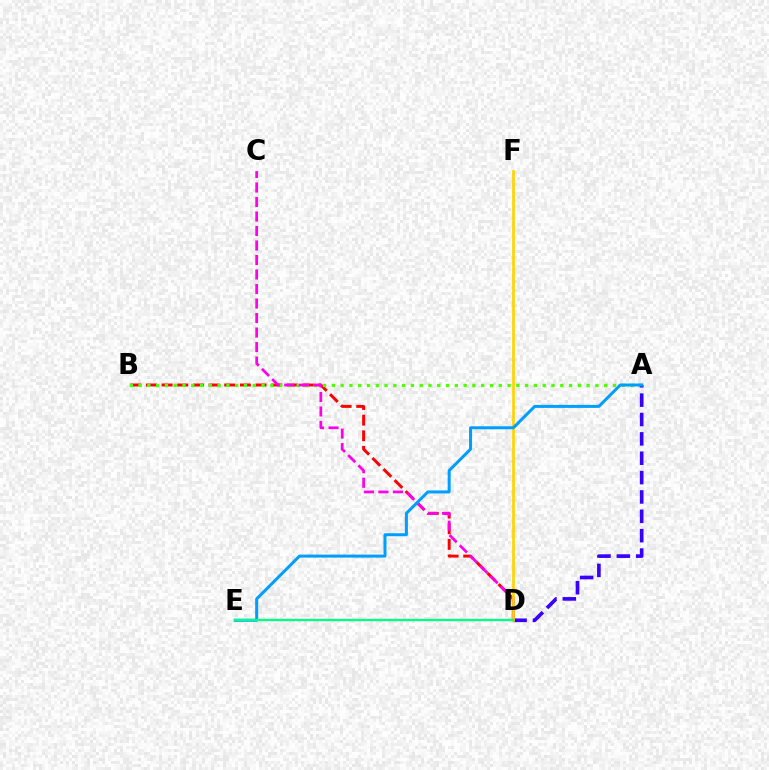{('B', 'D'): [{'color': '#ff0000', 'line_style': 'dashed', 'thickness': 2.13}], ('A', 'B'): [{'color': '#4fff00', 'line_style': 'dotted', 'thickness': 2.39}], ('A', 'D'): [{'color': '#3700ff', 'line_style': 'dashed', 'thickness': 2.63}], ('C', 'D'): [{'color': '#ff00ed', 'line_style': 'dashed', 'thickness': 1.97}], ('D', 'F'): [{'color': '#ffd500', 'line_style': 'solid', 'thickness': 1.93}], ('A', 'E'): [{'color': '#009eff', 'line_style': 'solid', 'thickness': 2.17}], ('D', 'E'): [{'color': '#00ff86', 'line_style': 'solid', 'thickness': 1.66}]}